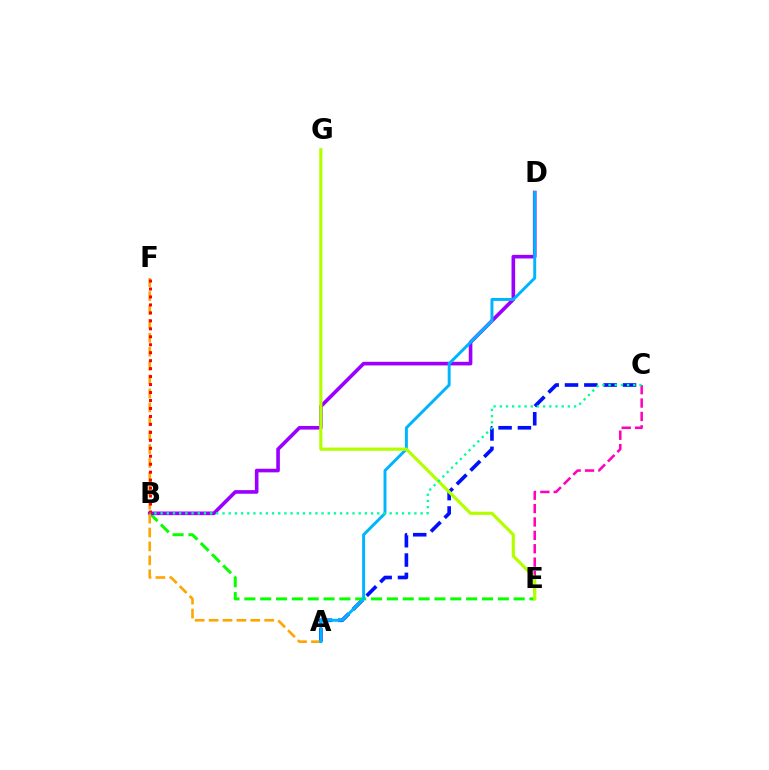{('A', 'C'): [{'color': '#0010ff', 'line_style': 'dashed', 'thickness': 2.63}], ('B', 'E'): [{'color': '#08ff00', 'line_style': 'dashed', 'thickness': 2.15}], ('B', 'D'): [{'color': '#9b00ff', 'line_style': 'solid', 'thickness': 2.61}], ('A', 'F'): [{'color': '#ffa500', 'line_style': 'dashed', 'thickness': 1.89}], ('C', 'E'): [{'color': '#ff00bd', 'line_style': 'dashed', 'thickness': 1.82}], ('B', 'F'): [{'color': '#ff0000', 'line_style': 'dotted', 'thickness': 2.16}], ('A', 'D'): [{'color': '#00b5ff', 'line_style': 'solid', 'thickness': 2.12}], ('E', 'G'): [{'color': '#b3ff00', 'line_style': 'solid', 'thickness': 2.3}], ('B', 'C'): [{'color': '#00ff9d', 'line_style': 'dotted', 'thickness': 1.68}]}